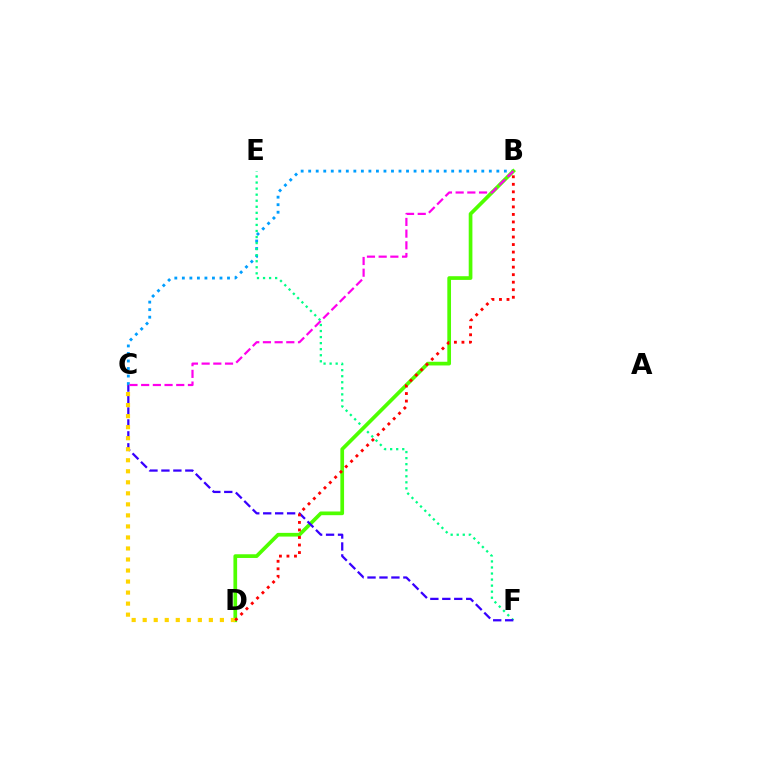{('B', 'C'): [{'color': '#009eff', 'line_style': 'dotted', 'thickness': 2.04}, {'color': '#ff00ed', 'line_style': 'dashed', 'thickness': 1.59}], ('E', 'F'): [{'color': '#00ff86', 'line_style': 'dotted', 'thickness': 1.64}], ('B', 'D'): [{'color': '#4fff00', 'line_style': 'solid', 'thickness': 2.66}, {'color': '#ff0000', 'line_style': 'dotted', 'thickness': 2.05}], ('C', 'F'): [{'color': '#3700ff', 'line_style': 'dashed', 'thickness': 1.62}], ('C', 'D'): [{'color': '#ffd500', 'line_style': 'dotted', 'thickness': 3.0}]}